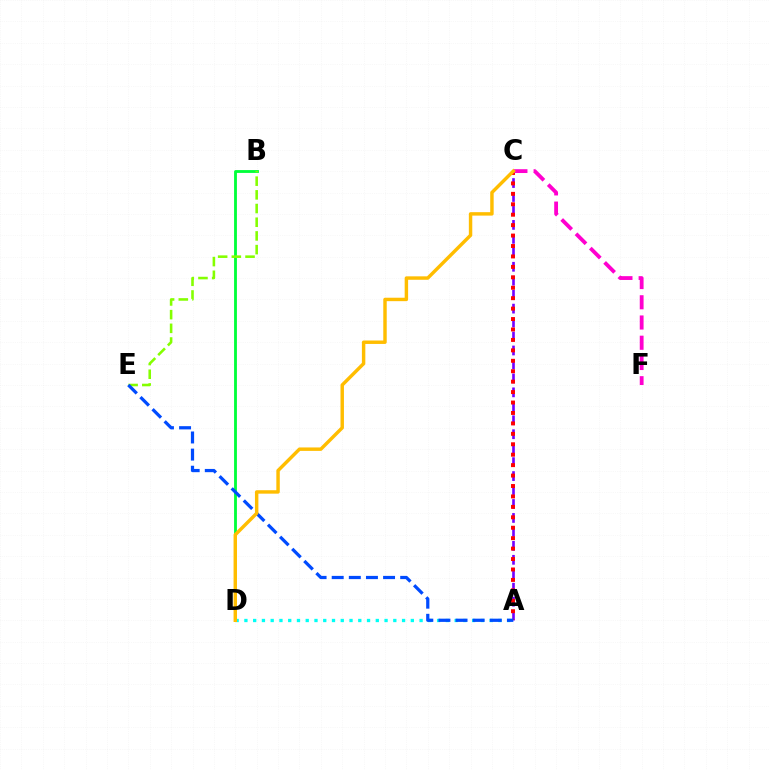{('B', 'D'): [{'color': '#00ff39', 'line_style': 'solid', 'thickness': 2.04}], ('A', 'D'): [{'color': '#00fff6', 'line_style': 'dotted', 'thickness': 2.38}], ('A', 'C'): [{'color': '#7200ff', 'line_style': 'dashed', 'thickness': 1.9}, {'color': '#ff0000', 'line_style': 'dotted', 'thickness': 2.84}], ('B', 'E'): [{'color': '#84ff00', 'line_style': 'dashed', 'thickness': 1.86}], ('C', 'F'): [{'color': '#ff00cf', 'line_style': 'dashed', 'thickness': 2.75}], ('A', 'E'): [{'color': '#004bff', 'line_style': 'dashed', 'thickness': 2.33}], ('C', 'D'): [{'color': '#ffbd00', 'line_style': 'solid', 'thickness': 2.48}]}